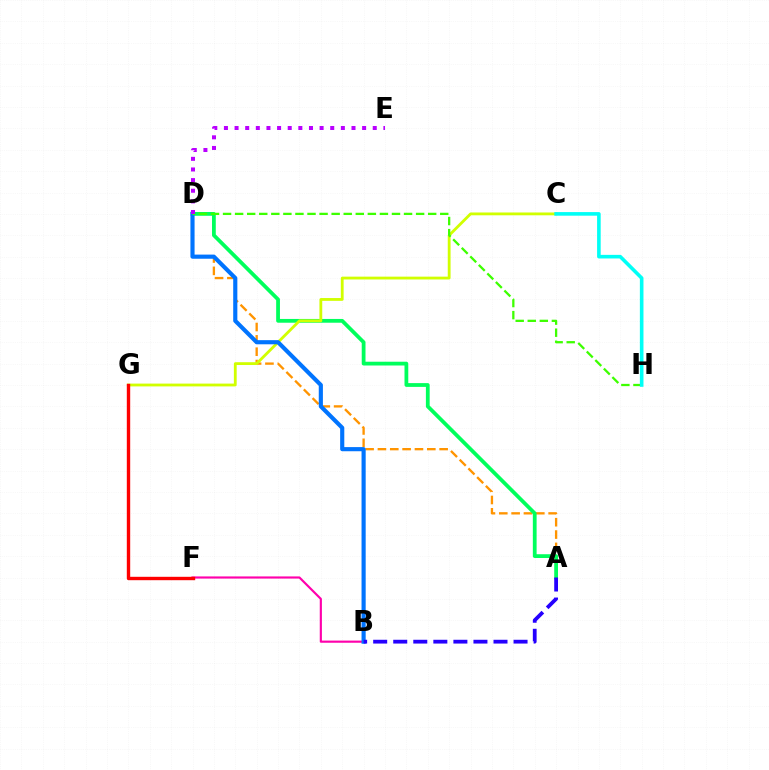{('B', 'F'): [{'color': '#ff00ac', 'line_style': 'solid', 'thickness': 1.55}], ('A', 'D'): [{'color': '#ff9400', 'line_style': 'dashed', 'thickness': 1.68}, {'color': '#00ff5c', 'line_style': 'solid', 'thickness': 2.72}], ('C', 'G'): [{'color': '#d1ff00', 'line_style': 'solid', 'thickness': 2.03}], ('B', 'D'): [{'color': '#0074ff', 'line_style': 'solid', 'thickness': 2.98}], ('D', 'H'): [{'color': '#3dff00', 'line_style': 'dashed', 'thickness': 1.64}], ('A', 'B'): [{'color': '#2500ff', 'line_style': 'dashed', 'thickness': 2.72}], ('D', 'E'): [{'color': '#b900ff', 'line_style': 'dotted', 'thickness': 2.89}], ('C', 'H'): [{'color': '#00fff6', 'line_style': 'solid', 'thickness': 2.59}], ('F', 'G'): [{'color': '#ff0000', 'line_style': 'solid', 'thickness': 2.44}]}